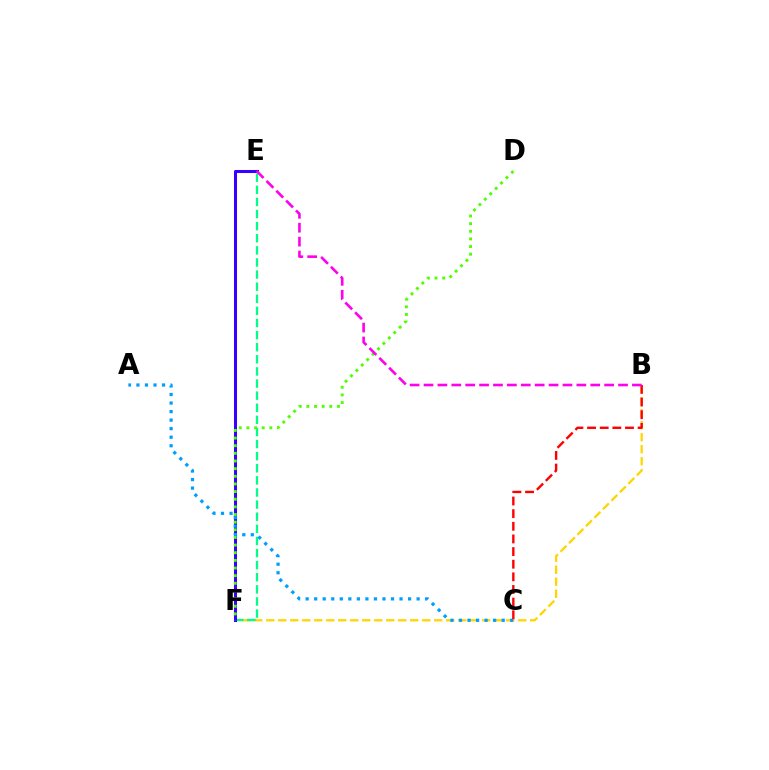{('B', 'F'): [{'color': '#ffd500', 'line_style': 'dashed', 'thickness': 1.63}], ('E', 'F'): [{'color': '#00ff86', 'line_style': 'dashed', 'thickness': 1.64}, {'color': '#3700ff', 'line_style': 'solid', 'thickness': 2.19}], ('A', 'C'): [{'color': '#009eff', 'line_style': 'dotted', 'thickness': 2.32}], ('B', 'C'): [{'color': '#ff0000', 'line_style': 'dashed', 'thickness': 1.72}], ('D', 'F'): [{'color': '#4fff00', 'line_style': 'dotted', 'thickness': 2.08}], ('B', 'E'): [{'color': '#ff00ed', 'line_style': 'dashed', 'thickness': 1.89}]}